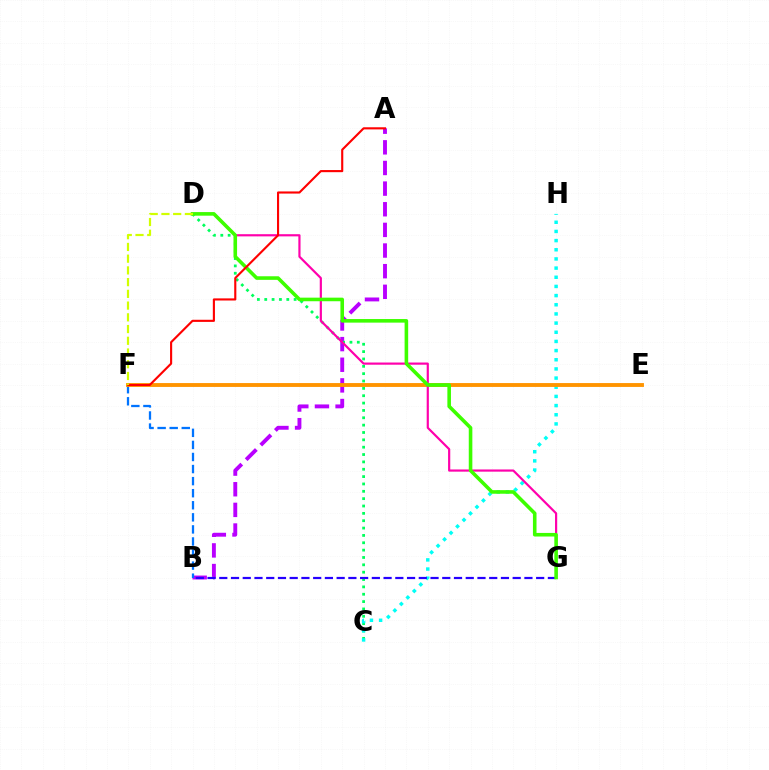{('A', 'B'): [{'color': '#b900ff', 'line_style': 'dashed', 'thickness': 2.8}], ('C', 'D'): [{'color': '#00ff5c', 'line_style': 'dotted', 'thickness': 2.0}], ('C', 'H'): [{'color': '#00fff6', 'line_style': 'dotted', 'thickness': 2.49}], ('B', 'G'): [{'color': '#2500ff', 'line_style': 'dashed', 'thickness': 1.59}], ('B', 'F'): [{'color': '#0074ff', 'line_style': 'dashed', 'thickness': 1.64}], ('E', 'F'): [{'color': '#ff9400', 'line_style': 'solid', 'thickness': 2.78}], ('D', 'G'): [{'color': '#ff00ac', 'line_style': 'solid', 'thickness': 1.57}, {'color': '#3dff00', 'line_style': 'solid', 'thickness': 2.58}], ('A', 'F'): [{'color': '#ff0000', 'line_style': 'solid', 'thickness': 1.53}], ('D', 'F'): [{'color': '#d1ff00', 'line_style': 'dashed', 'thickness': 1.59}]}